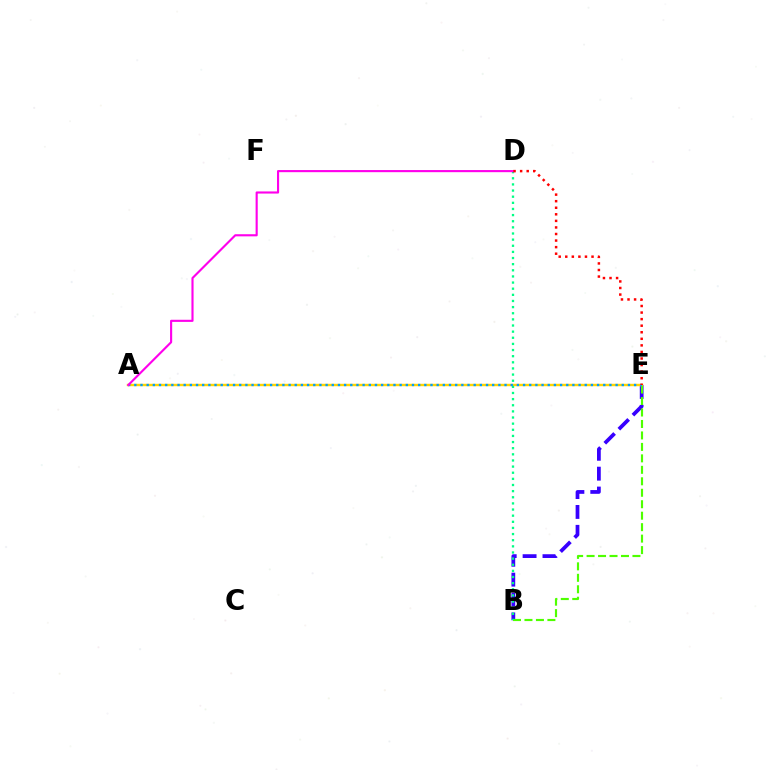{('B', 'E'): [{'color': '#3700ff', 'line_style': 'dashed', 'thickness': 2.7}, {'color': '#4fff00', 'line_style': 'dashed', 'thickness': 1.56}], ('A', 'E'): [{'color': '#ffd500', 'line_style': 'solid', 'thickness': 1.76}, {'color': '#009eff', 'line_style': 'dotted', 'thickness': 1.68}], ('B', 'D'): [{'color': '#00ff86', 'line_style': 'dotted', 'thickness': 1.67}], ('A', 'D'): [{'color': '#ff00ed', 'line_style': 'solid', 'thickness': 1.53}], ('D', 'E'): [{'color': '#ff0000', 'line_style': 'dotted', 'thickness': 1.78}]}